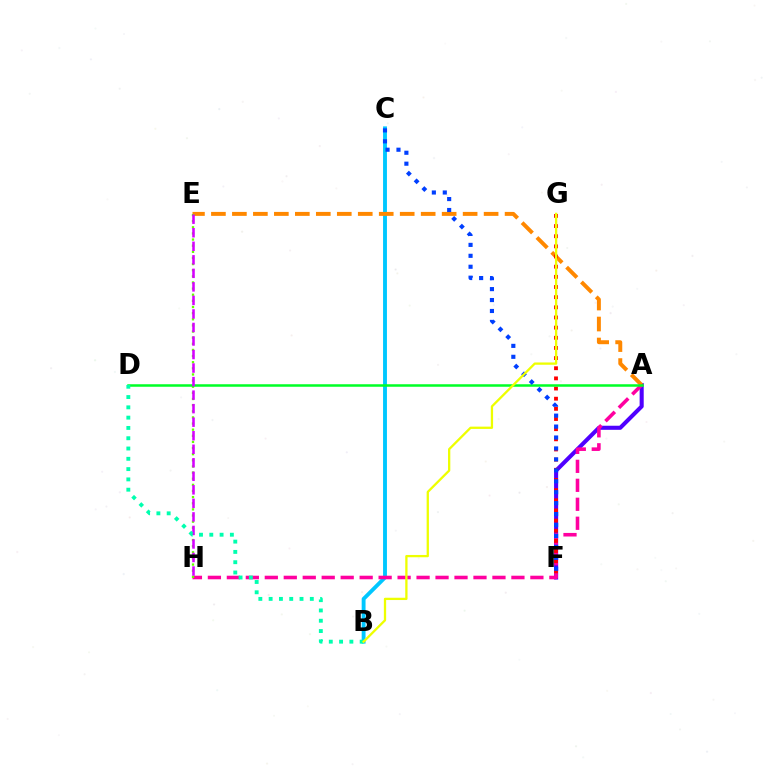{('B', 'C'): [{'color': '#00c7ff', 'line_style': 'solid', 'thickness': 2.79}], ('A', 'F'): [{'color': '#4f00ff', 'line_style': 'solid', 'thickness': 2.94}], ('A', 'H'): [{'color': '#ff00a0', 'line_style': 'dashed', 'thickness': 2.58}], ('A', 'E'): [{'color': '#ff8800', 'line_style': 'dashed', 'thickness': 2.85}], ('E', 'H'): [{'color': '#66ff00', 'line_style': 'dotted', 'thickness': 1.67}, {'color': '#d600ff', 'line_style': 'dashed', 'thickness': 1.84}], ('F', 'G'): [{'color': '#ff0000', 'line_style': 'dotted', 'thickness': 2.76}], ('A', 'D'): [{'color': '#00ff27', 'line_style': 'solid', 'thickness': 1.81}], ('C', 'F'): [{'color': '#003fff', 'line_style': 'dotted', 'thickness': 2.97}], ('B', 'D'): [{'color': '#00ffaf', 'line_style': 'dotted', 'thickness': 2.8}], ('B', 'G'): [{'color': '#eeff00', 'line_style': 'solid', 'thickness': 1.65}]}